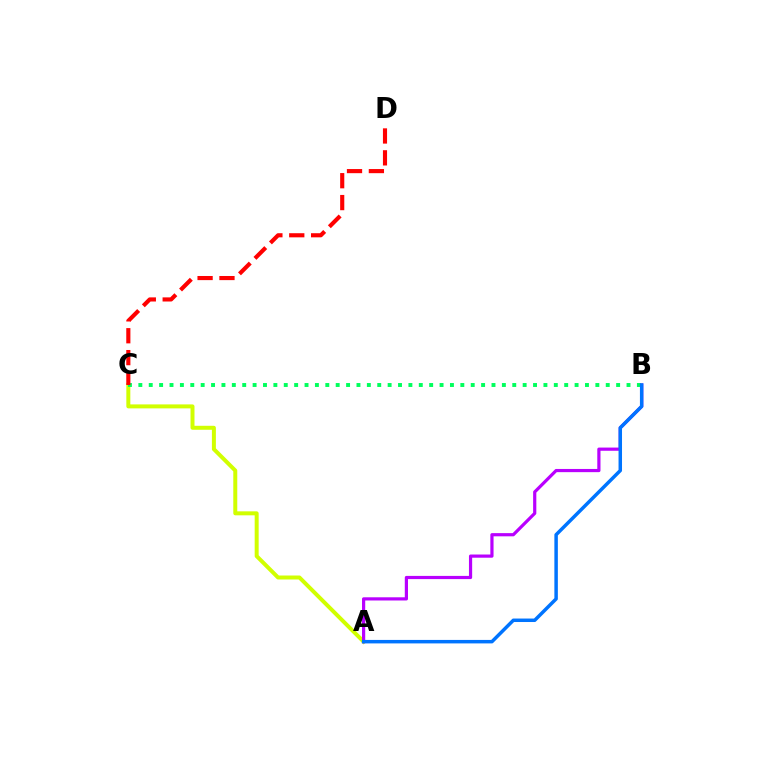{('A', 'C'): [{'color': '#d1ff00', 'line_style': 'solid', 'thickness': 2.87}], ('A', 'B'): [{'color': '#b900ff', 'line_style': 'solid', 'thickness': 2.3}, {'color': '#0074ff', 'line_style': 'solid', 'thickness': 2.51}], ('B', 'C'): [{'color': '#00ff5c', 'line_style': 'dotted', 'thickness': 2.82}], ('C', 'D'): [{'color': '#ff0000', 'line_style': 'dashed', 'thickness': 2.97}]}